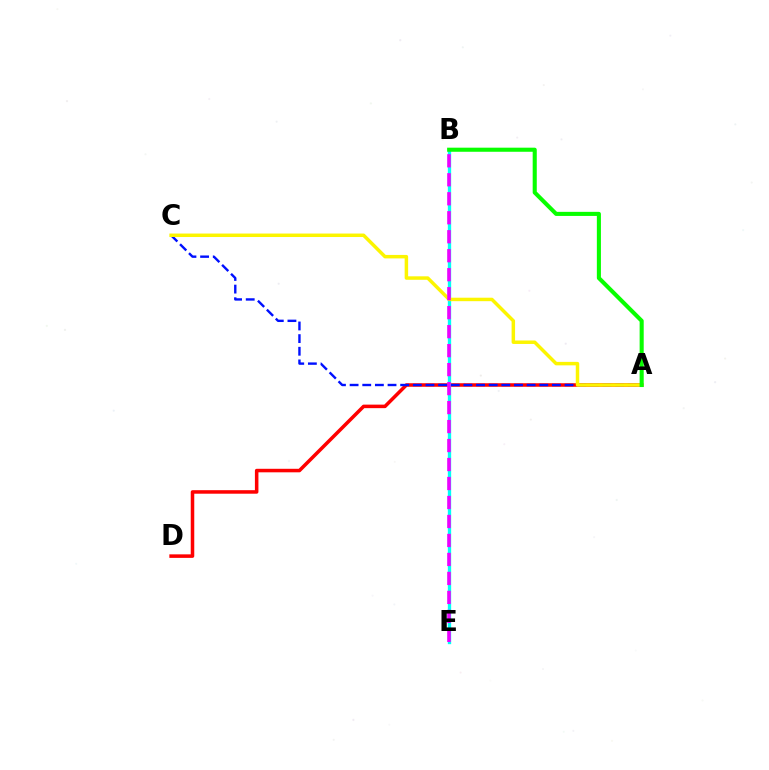{('A', 'D'): [{'color': '#ff0000', 'line_style': 'solid', 'thickness': 2.54}], ('B', 'E'): [{'color': '#00fff6', 'line_style': 'solid', 'thickness': 2.39}, {'color': '#ee00ff', 'line_style': 'dashed', 'thickness': 2.58}], ('A', 'C'): [{'color': '#0010ff', 'line_style': 'dashed', 'thickness': 1.72}, {'color': '#fcf500', 'line_style': 'solid', 'thickness': 2.5}], ('A', 'B'): [{'color': '#08ff00', 'line_style': 'solid', 'thickness': 2.94}]}